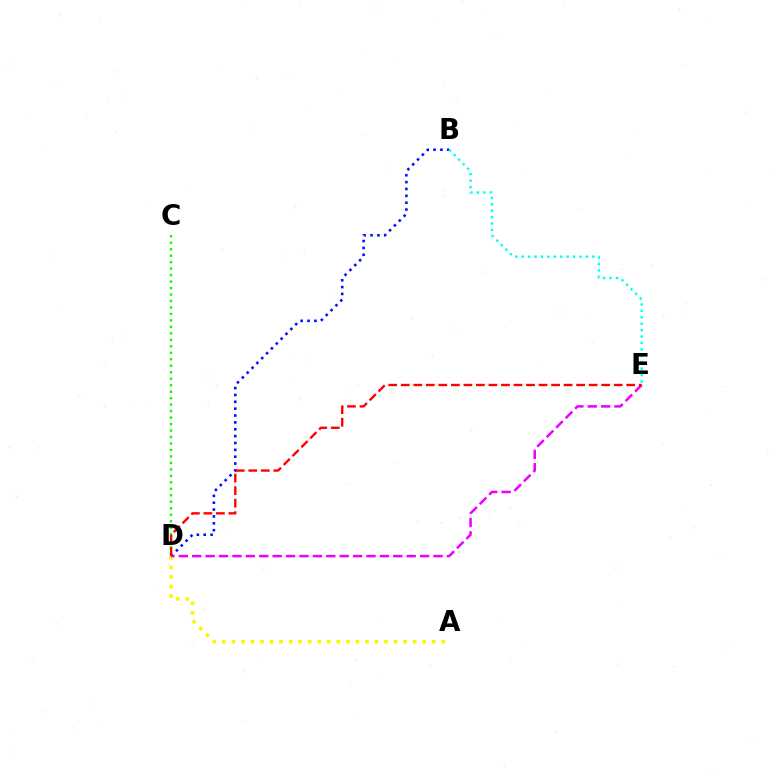{('A', 'D'): [{'color': '#fcf500', 'line_style': 'dotted', 'thickness': 2.59}], ('B', 'D'): [{'color': '#0010ff', 'line_style': 'dotted', 'thickness': 1.86}], ('C', 'D'): [{'color': '#08ff00', 'line_style': 'dotted', 'thickness': 1.76}], ('B', 'E'): [{'color': '#00fff6', 'line_style': 'dotted', 'thickness': 1.75}], ('D', 'E'): [{'color': '#ee00ff', 'line_style': 'dashed', 'thickness': 1.82}, {'color': '#ff0000', 'line_style': 'dashed', 'thickness': 1.7}]}